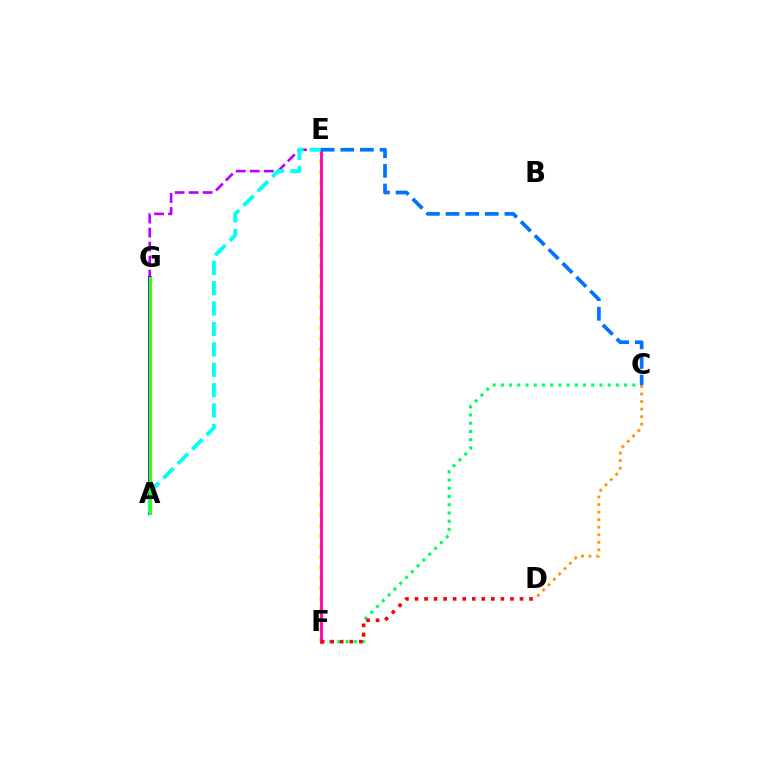{('E', 'G'): [{'color': '#b900ff', 'line_style': 'dashed', 'thickness': 1.9}], ('E', 'F'): [{'color': '#d1ff00', 'line_style': 'dotted', 'thickness': 2.82}, {'color': '#ff00ac', 'line_style': 'solid', 'thickness': 2.02}], ('C', 'F'): [{'color': '#00ff5c', 'line_style': 'dotted', 'thickness': 2.23}], ('A', 'G'): [{'color': '#2500ff', 'line_style': 'solid', 'thickness': 2.63}, {'color': '#3dff00', 'line_style': 'solid', 'thickness': 2.25}], ('C', 'E'): [{'color': '#0074ff', 'line_style': 'dashed', 'thickness': 2.66}], ('D', 'F'): [{'color': '#ff0000', 'line_style': 'dotted', 'thickness': 2.59}], ('C', 'D'): [{'color': '#ff9400', 'line_style': 'dotted', 'thickness': 2.05}], ('A', 'E'): [{'color': '#00fff6', 'line_style': 'dashed', 'thickness': 2.77}]}